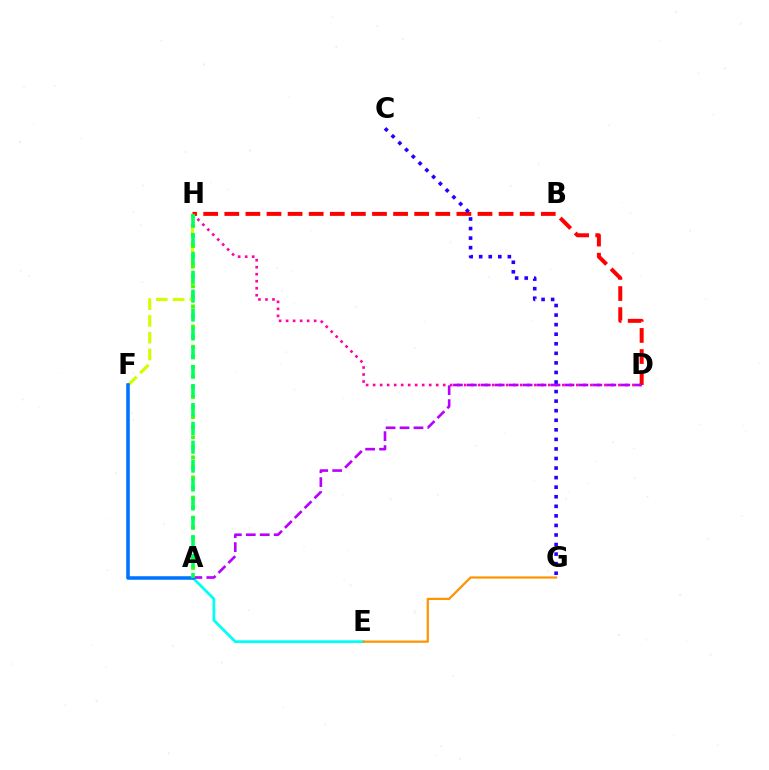{('A', 'E'): [{'color': '#00fff6', 'line_style': 'solid', 'thickness': 1.98}], ('D', 'H'): [{'color': '#ff00ac', 'line_style': 'dotted', 'thickness': 1.9}, {'color': '#ff0000', 'line_style': 'dashed', 'thickness': 2.87}], ('A', 'D'): [{'color': '#b900ff', 'line_style': 'dashed', 'thickness': 1.89}], ('E', 'G'): [{'color': '#ff9400', 'line_style': 'solid', 'thickness': 1.61}], ('F', 'H'): [{'color': '#d1ff00', 'line_style': 'dashed', 'thickness': 2.28}], ('A', 'F'): [{'color': '#0074ff', 'line_style': 'solid', 'thickness': 2.55}], ('C', 'G'): [{'color': '#2500ff', 'line_style': 'dotted', 'thickness': 2.6}], ('A', 'H'): [{'color': '#3dff00', 'line_style': 'dotted', 'thickness': 2.73}, {'color': '#00ff5c', 'line_style': 'dashed', 'thickness': 2.57}]}